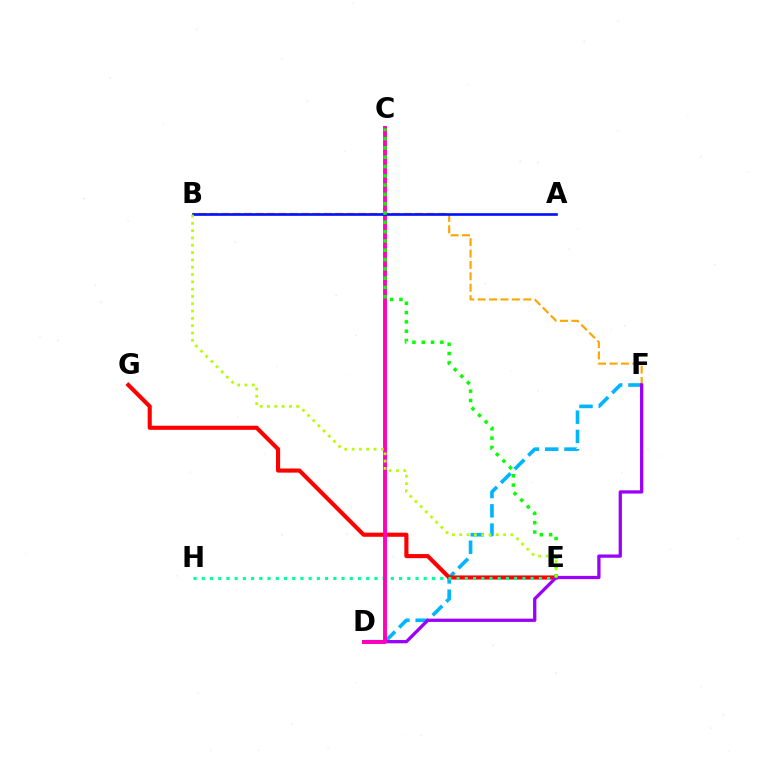{('B', 'F'): [{'color': '#ffa500', 'line_style': 'dashed', 'thickness': 1.55}], ('D', 'F'): [{'color': '#00b5ff', 'line_style': 'dashed', 'thickness': 2.62}, {'color': '#9b00ff', 'line_style': 'solid', 'thickness': 2.36}], ('E', 'G'): [{'color': '#ff0000', 'line_style': 'solid', 'thickness': 2.96}], ('E', 'H'): [{'color': '#00ff9d', 'line_style': 'dotted', 'thickness': 2.23}], ('C', 'D'): [{'color': '#ff00bd', 'line_style': 'solid', 'thickness': 2.8}], ('A', 'B'): [{'color': '#0010ff', 'line_style': 'solid', 'thickness': 1.89}], ('C', 'E'): [{'color': '#08ff00', 'line_style': 'dotted', 'thickness': 2.53}], ('B', 'E'): [{'color': '#b3ff00', 'line_style': 'dotted', 'thickness': 1.99}]}